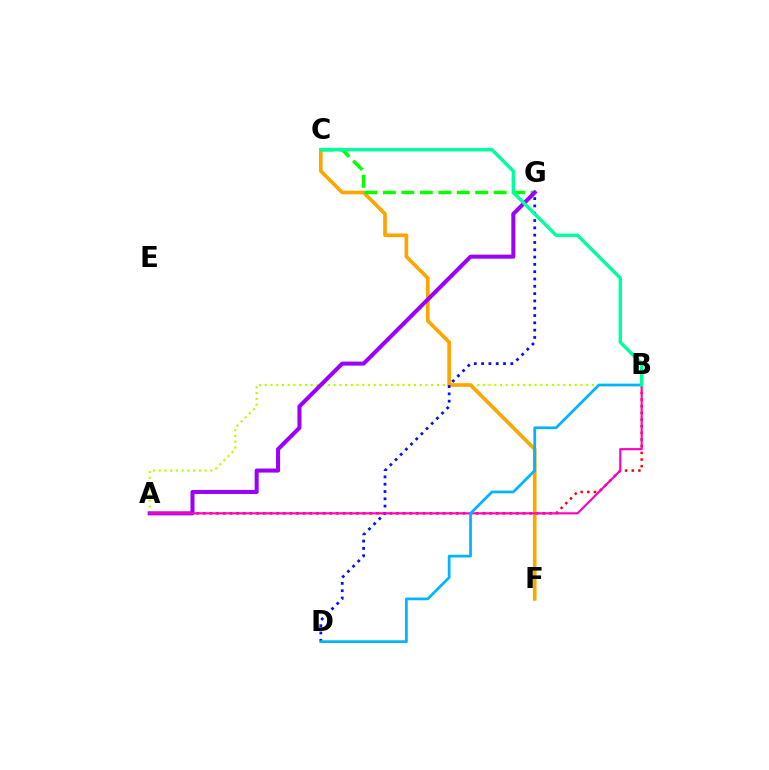{('A', 'B'): [{'color': '#ff0000', 'line_style': 'dotted', 'thickness': 1.81}, {'color': '#b3ff00', 'line_style': 'dotted', 'thickness': 1.56}, {'color': '#ff00bd', 'line_style': 'solid', 'thickness': 1.54}], ('C', 'F'): [{'color': '#ffa500', 'line_style': 'solid', 'thickness': 2.63}], ('D', 'G'): [{'color': '#0010ff', 'line_style': 'dotted', 'thickness': 1.99}], ('C', 'G'): [{'color': '#08ff00', 'line_style': 'dashed', 'thickness': 2.51}], ('A', 'G'): [{'color': '#9b00ff', 'line_style': 'solid', 'thickness': 2.91}], ('B', 'D'): [{'color': '#00b5ff', 'line_style': 'solid', 'thickness': 1.97}], ('B', 'C'): [{'color': '#00ff9d', 'line_style': 'solid', 'thickness': 2.46}]}